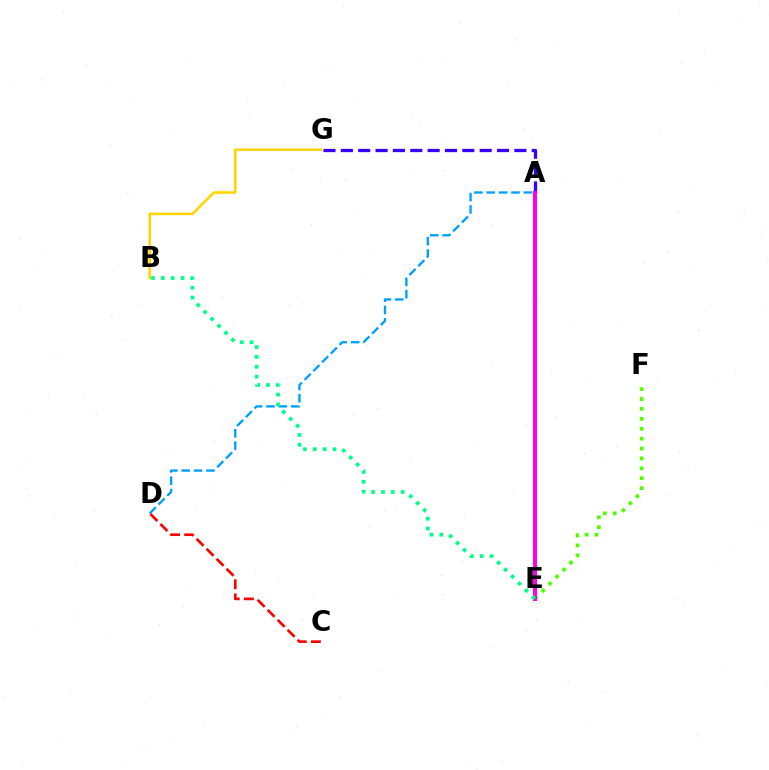{('A', 'D'): [{'color': '#009eff', 'line_style': 'dashed', 'thickness': 1.68}], ('A', 'G'): [{'color': '#3700ff', 'line_style': 'dashed', 'thickness': 2.36}], ('E', 'F'): [{'color': '#4fff00', 'line_style': 'dotted', 'thickness': 2.69}], ('A', 'E'): [{'color': '#ff00ed', 'line_style': 'solid', 'thickness': 2.89}], ('B', 'E'): [{'color': '#00ff86', 'line_style': 'dotted', 'thickness': 2.67}], ('B', 'G'): [{'color': '#ffd500', 'line_style': 'solid', 'thickness': 1.85}], ('C', 'D'): [{'color': '#ff0000', 'line_style': 'dashed', 'thickness': 1.92}]}